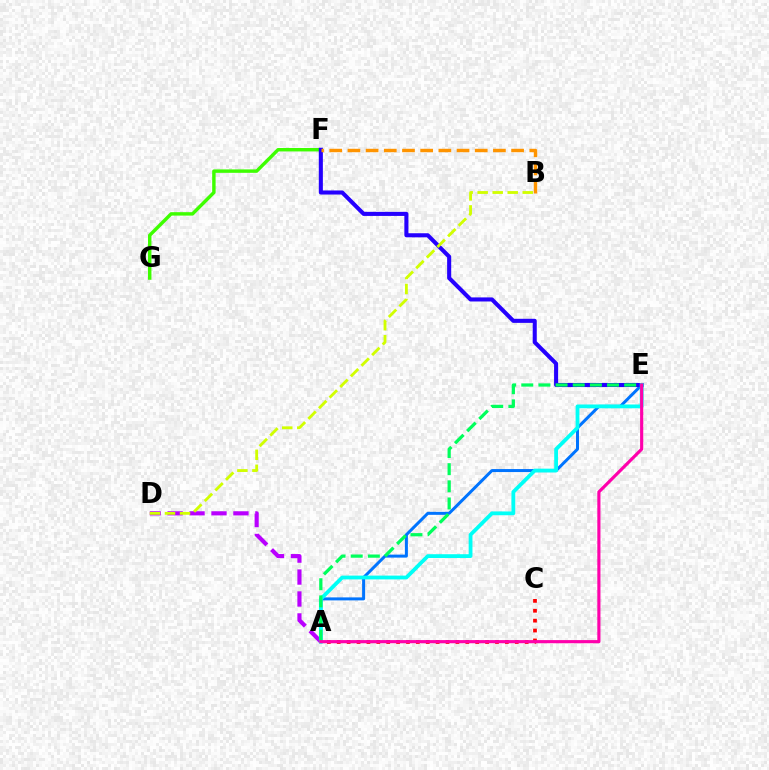{('F', 'G'): [{'color': '#3dff00', 'line_style': 'solid', 'thickness': 2.47}], ('A', 'E'): [{'color': '#0074ff', 'line_style': 'solid', 'thickness': 2.16}, {'color': '#00fff6', 'line_style': 'solid', 'thickness': 2.73}, {'color': '#00ff5c', 'line_style': 'dashed', 'thickness': 2.33}, {'color': '#ff00ac', 'line_style': 'solid', 'thickness': 2.27}], ('A', 'D'): [{'color': '#b900ff', 'line_style': 'dashed', 'thickness': 2.98}], ('E', 'F'): [{'color': '#2500ff', 'line_style': 'solid', 'thickness': 2.93}], ('A', 'C'): [{'color': '#ff0000', 'line_style': 'dotted', 'thickness': 2.69}], ('B', 'F'): [{'color': '#ff9400', 'line_style': 'dashed', 'thickness': 2.47}], ('B', 'D'): [{'color': '#d1ff00', 'line_style': 'dashed', 'thickness': 2.04}]}